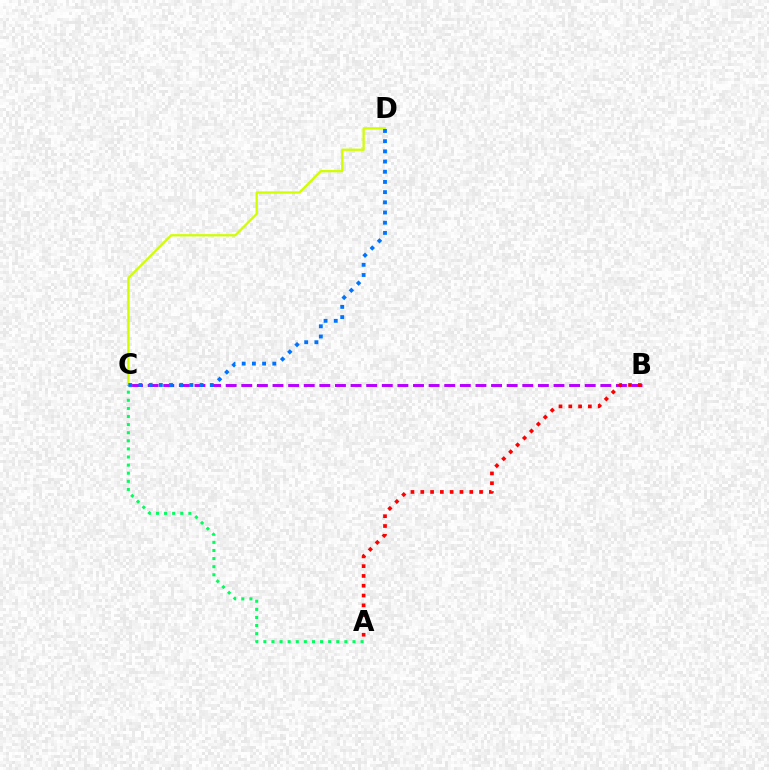{('B', 'C'): [{'color': '#b900ff', 'line_style': 'dashed', 'thickness': 2.12}], ('C', 'D'): [{'color': '#d1ff00', 'line_style': 'solid', 'thickness': 1.64}, {'color': '#0074ff', 'line_style': 'dotted', 'thickness': 2.77}], ('A', 'C'): [{'color': '#00ff5c', 'line_style': 'dotted', 'thickness': 2.2}], ('A', 'B'): [{'color': '#ff0000', 'line_style': 'dotted', 'thickness': 2.66}]}